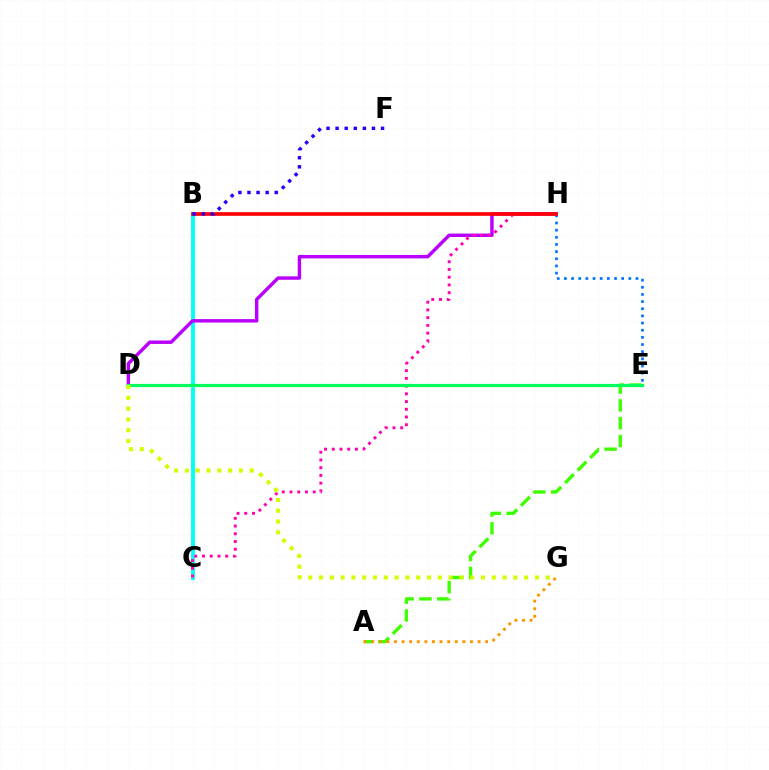{('B', 'C'): [{'color': '#00fff6', 'line_style': 'solid', 'thickness': 2.78}], ('A', 'E'): [{'color': '#3dff00', 'line_style': 'dashed', 'thickness': 2.42}], ('D', 'H'): [{'color': '#b900ff', 'line_style': 'solid', 'thickness': 2.48}], ('C', 'H'): [{'color': '#ff00ac', 'line_style': 'dotted', 'thickness': 2.1}], ('A', 'G'): [{'color': '#ff9400', 'line_style': 'dotted', 'thickness': 2.07}], ('E', 'H'): [{'color': '#0074ff', 'line_style': 'dotted', 'thickness': 1.94}], ('B', 'H'): [{'color': '#ff0000', 'line_style': 'solid', 'thickness': 2.62}], ('D', 'E'): [{'color': '#00ff5c', 'line_style': 'solid', 'thickness': 2.3}], ('D', 'G'): [{'color': '#d1ff00', 'line_style': 'dotted', 'thickness': 2.93}], ('B', 'F'): [{'color': '#2500ff', 'line_style': 'dotted', 'thickness': 2.47}]}